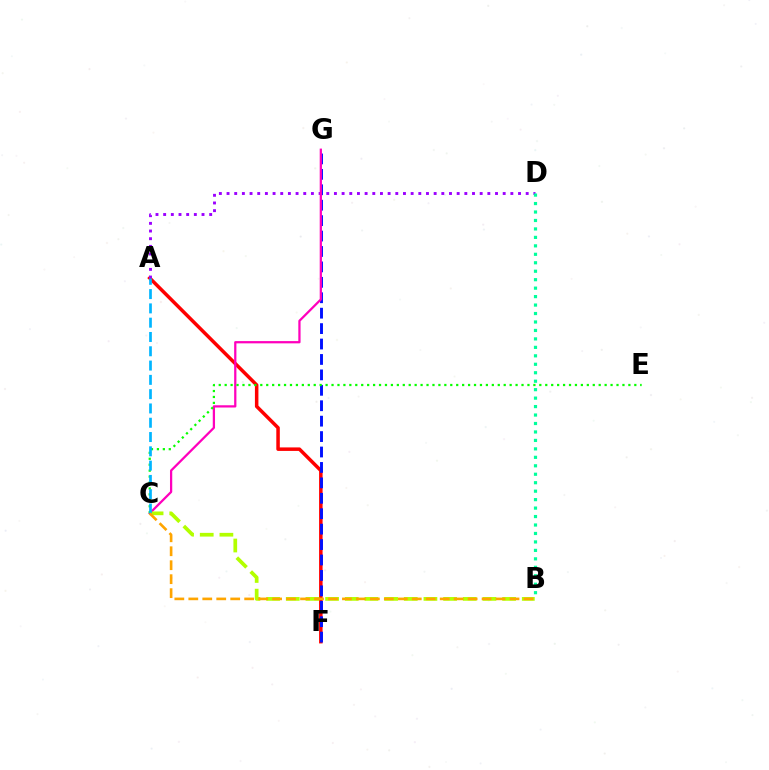{('A', 'F'): [{'color': '#ff0000', 'line_style': 'solid', 'thickness': 2.52}], ('A', 'D'): [{'color': '#9b00ff', 'line_style': 'dotted', 'thickness': 2.08}], ('F', 'G'): [{'color': '#0010ff', 'line_style': 'dashed', 'thickness': 2.1}], ('C', 'G'): [{'color': '#ff00bd', 'line_style': 'solid', 'thickness': 1.62}], ('B', 'C'): [{'color': '#b3ff00', 'line_style': 'dashed', 'thickness': 2.67}, {'color': '#ffa500', 'line_style': 'dashed', 'thickness': 1.9}], ('C', 'E'): [{'color': '#08ff00', 'line_style': 'dotted', 'thickness': 1.61}], ('B', 'D'): [{'color': '#00ff9d', 'line_style': 'dotted', 'thickness': 2.3}], ('A', 'C'): [{'color': '#00b5ff', 'line_style': 'dashed', 'thickness': 1.94}]}